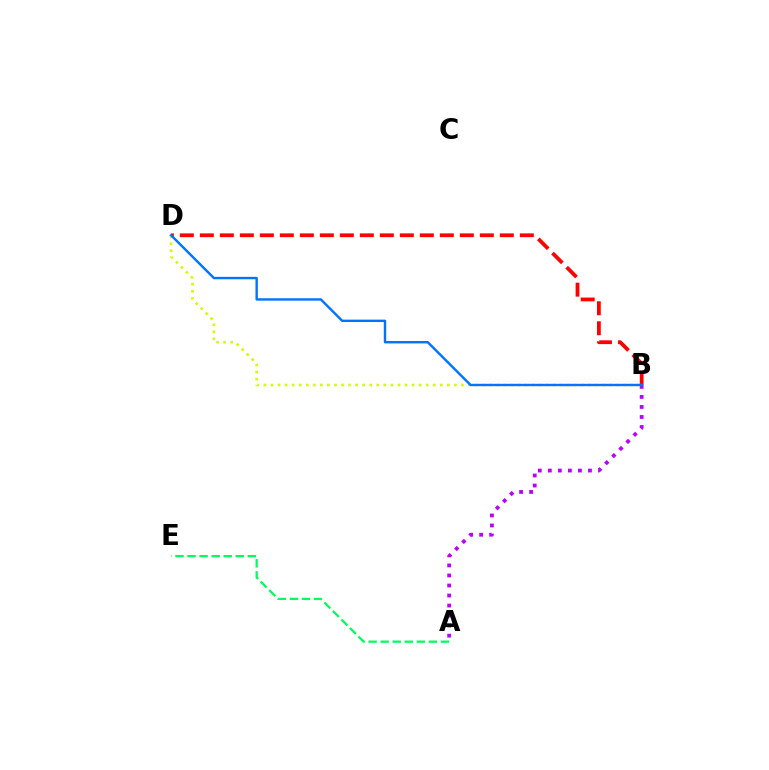{('B', 'D'): [{'color': '#ff0000', 'line_style': 'dashed', 'thickness': 2.72}, {'color': '#d1ff00', 'line_style': 'dotted', 'thickness': 1.92}, {'color': '#0074ff', 'line_style': 'solid', 'thickness': 1.73}], ('A', 'E'): [{'color': '#00ff5c', 'line_style': 'dashed', 'thickness': 1.64}], ('A', 'B'): [{'color': '#b900ff', 'line_style': 'dotted', 'thickness': 2.72}]}